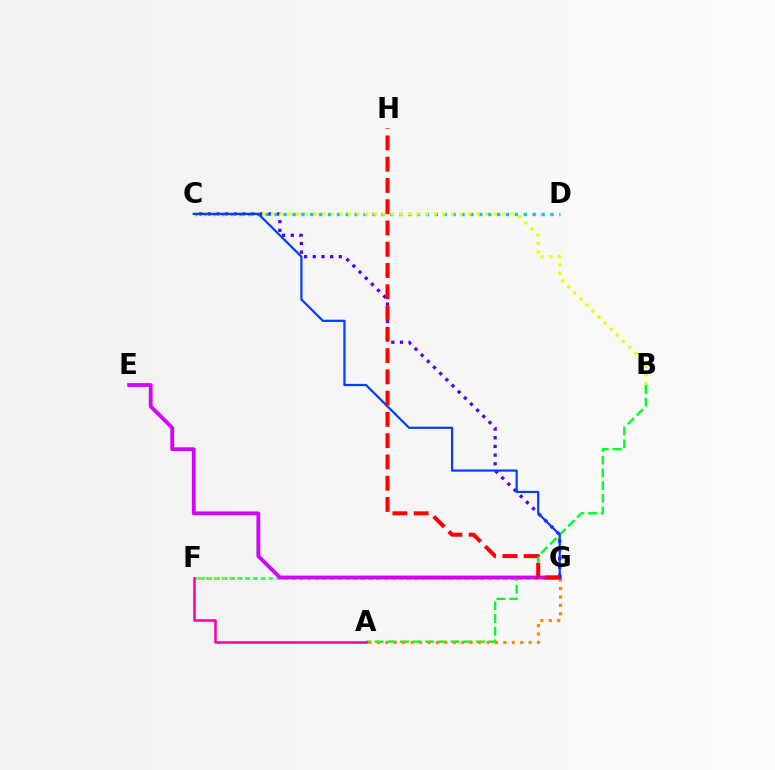{('F', 'G'): [{'color': '#00ffaf', 'line_style': 'dotted', 'thickness': 2.06}, {'color': '#66ff00', 'line_style': 'dotted', 'thickness': 2.12}], ('A', 'B'): [{'color': '#00ff27', 'line_style': 'dashed', 'thickness': 1.72}], ('A', 'G'): [{'color': '#ff8800', 'line_style': 'dotted', 'thickness': 2.29}], ('E', 'G'): [{'color': '#d600ff', 'line_style': 'solid', 'thickness': 2.75}], ('C', 'D'): [{'color': '#00c7ff', 'line_style': 'dotted', 'thickness': 2.42}], ('C', 'G'): [{'color': '#4f00ff', 'line_style': 'dotted', 'thickness': 2.36}, {'color': '#003fff', 'line_style': 'solid', 'thickness': 1.6}], ('B', 'C'): [{'color': '#eeff00', 'line_style': 'dotted', 'thickness': 2.33}], ('A', 'F'): [{'color': '#ff00a0', 'line_style': 'solid', 'thickness': 1.82}], ('G', 'H'): [{'color': '#ff0000', 'line_style': 'dashed', 'thickness': 2.89}]}